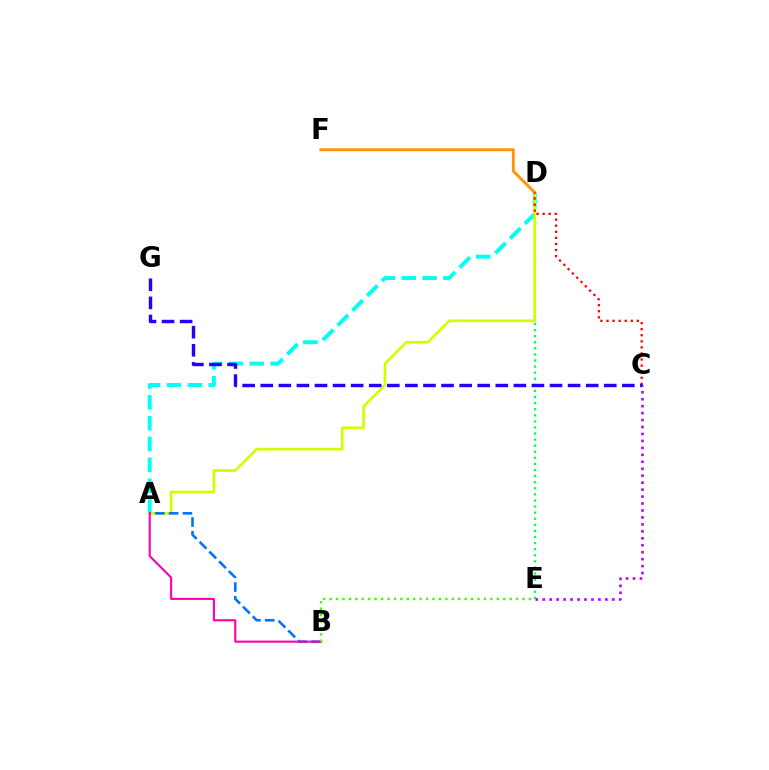{('D', 'E'): [{'color': '#00ff5c', 'line_style': 'dotted', 'thickness': 1.65}], ('A', 'D'): [{'color': '#00fff6', 'line_style': 'dashed', 'thickness': 2.83}, {'color': '#d1ff00', 'line_style': 'solid', 'thickness': 1.94}], ('A', 'B'): [{'color': '#0074ff', 'line_style': 'dashed', 'thickness': 1.87}, {'color': '#ff00ac', 'line_style': 'solid', 'thickness': 1.52}], ('D', 'F'): [{'color': '#ff9400', 'line_style': 'solid', 'thickness': 2.07}], ('C', 'D'): [{'color': '#ff0000', 'line_style': 'dotted', 'thickness': 1.65}], ('C', 'E'): [{'color': '#b900ff', 'line_style': 'dotted', 'thickness': 1.89}], ('C', 'G'): [{'color': '#2500ff', 'line_style': 'dashed', 'thickness': 2.46}], ('B', 'E'): [{'color': '#3dff00', 'line_style': 'dotted', 'thickness': 1.75}]}